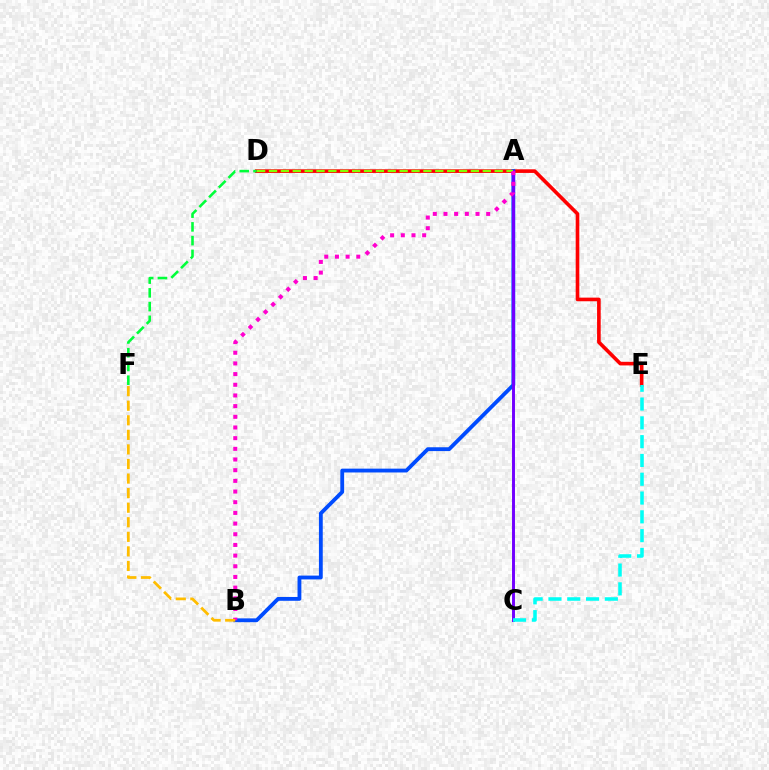{('D', 'E'): [{'color': '#ff0000', 'line_style': 'solid', 'thickness': 2.61}], ('D', 'F'): [{'color': '#00ff39', 'line_style': 'dashed', 'thickness': 1.87}], ('A', 'B'): [{'color': '#004bff', 'line_style': 'solid', 'thickness': 2.75}, {'color': '#ff00cf', 'line_style': 'dotted', 'thickness': 2.9}], ('A', 'C'): [{'color': '#7200ff', 'line_style': 'solid', 'thickness': 2.12}], ('C', 'E'): [{'color': '#00fff6', 'line_style': 'dashed', 'thickness': 2.55}], ('A', 'D'): [{'color': '#84ff00', 'line_style': 'dashed', 'thickness': 1.61}], ('B', 'F'): [{'color': '#ffbd00', 'line_style': 'dashed', 'thickness': 1.98}]}